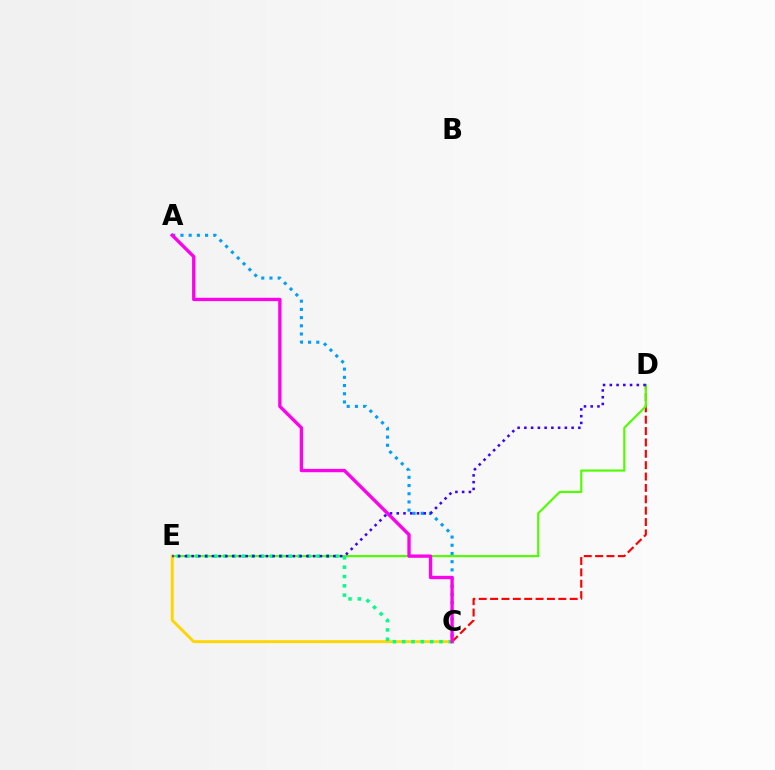{('C', 'D'): [{'color': '#ff0000', 'line_style': 'dashed', 'thickness': 1.54}], ('A', 'C'): [{'color': '#009eff', 'line_style': 'dotted', 'thickness': 2.23}, {'color': '#ff00ed', 'line_style': 'solid', 'thickness': 2.4}], ('D', 'E'): [{'color': '#4fff00', 'line_style': 'solid', 'thickness': 1.55}, {'color': '#3700ff', 'line_style': 'dotted', 'thickness': 1.83}], ('C', 'E'): [{'color': '#ffd500', 'line_style': 'solid', 'thickness': 2.09}, {'color': '#00ff86', 'line_style': 'dotted', 'thickness': 2.53}]}